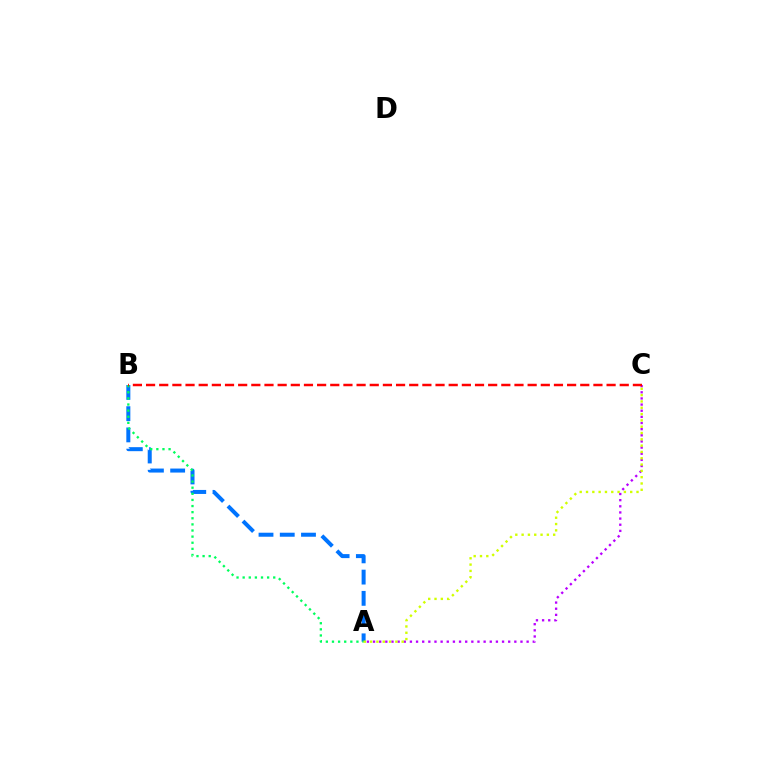{('A', 'B'): [{'color': '#0074ff', 'line_style': 'dashed', 'thickness': 2.89}, {'color': '#00ff5c', 'line_style': 'dotted', 'thickness': 1.66}], ('A', 'C'): [{'color': '#b900ff', 'line_style': 'dotted', 'thickness': 1.67}, {'color': '#d1ff00', 'line_style': 'dotted', 'thickness': 1.71}], ('B', 'C'): [{'color': '#ff0000', 'line_style': 'dashed', 'thickness': 1.79}]}